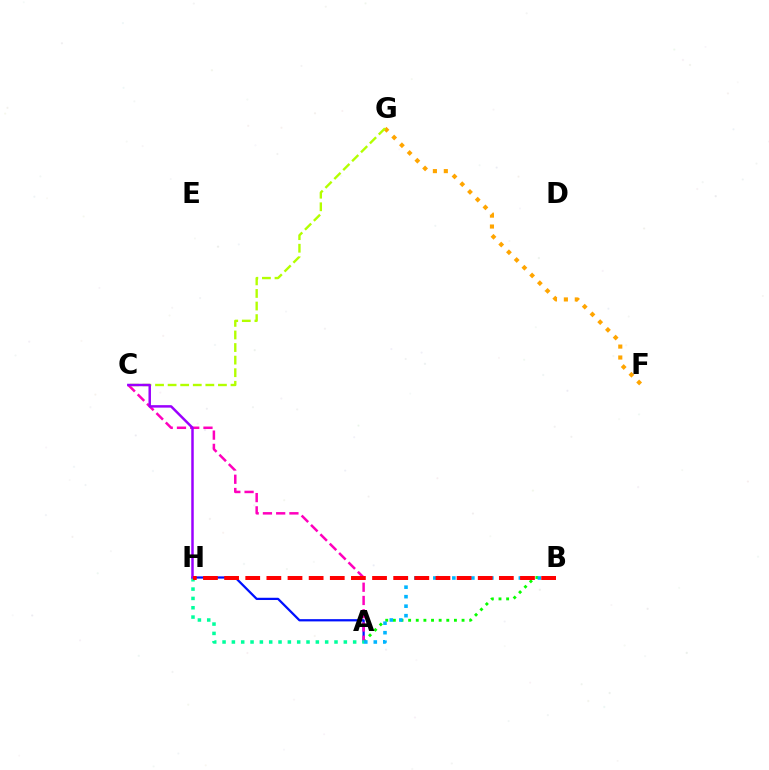{('F', 'G'): [{'color': '#ffa500', 'line_style': 'dotted', 'thickness': 2.97}], ('A', 'B'): [{'color': '#08ff00', 'line_style': 'dotted', 'thickness': 2.07}, {'color': '#00b5ff', 'line_style': 'dotted', 'thickness': 2.58}], ('A', 'H'): [{'color': '#0010ff', 'line_style': 'solid', 'thickness': 1.62}, {'color': '#00ff9d', 'line_style': 'dotted', 'thickness': 2.53}], ('A', 'C'): [{'color': '#ff00bd', 'line_style': 'dashed', 'thickness': 1.8}], ('C', 'G'): [{'color': '#b3ff00', 'line_style': 'dashed', 'thickness': 1.71}], ('C', 'H'): [{'color': '#9b00ff', 'line_style': 'solid', 'thickness': 1.79}], ('B', 'H'): [{'color': '#ff0000', 'line_style': 'dashed', 'thickness': 2.87}]}